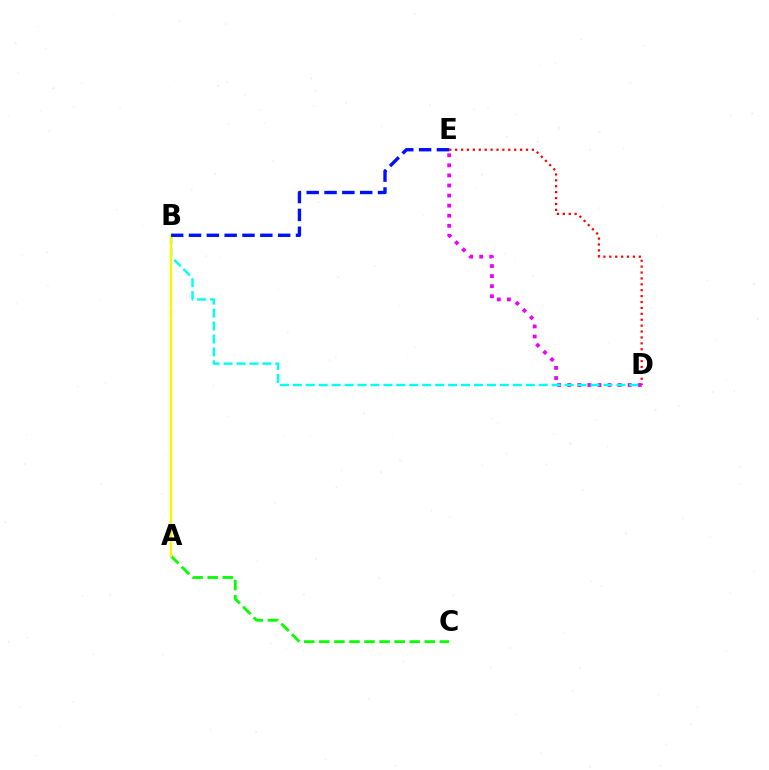{('A', 'C'): [{'color': '#08ff00', 'line_style': 'dashed', 'thickness': 2.05}], ('D', 'E'): [{'color': '#ff0000', 'line_style': 'dotted', 'thickness': 1.6}, {'color': '#ee00ff', 'line_style': 'dotted', 'thickness': 2.74}], ('B', 'D'): [{'color': '#00fff6', 'line_style': 'dashed', 'thickness': 1.76}], ('A', 'B'): [{'color': '#fcf500', 'line_style': 'solid', 'thickness': 1.68}], ('B', 'E'): [{'color': '#0010ff', 'line_style': 'dashed', 'thickness': 2.42}]}